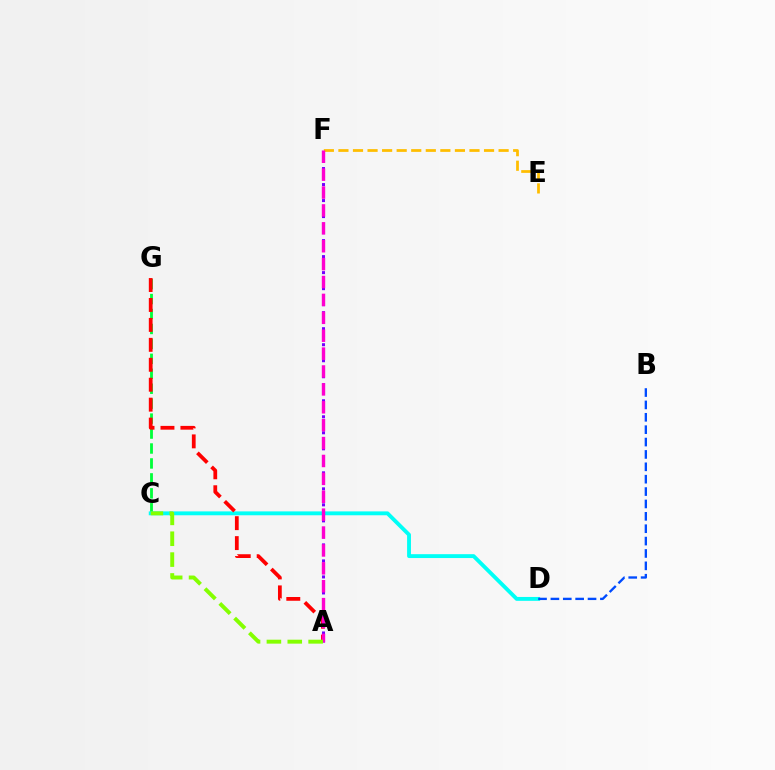{('E', 'F'): [{'color': '#ffbd00', 'line_style': 'dashed', 'thickness': 1.98}], ('A', 'F'): [{'color': '#7200ff', 'line_style': 'dotted', 'thickness': 2.18}, {'color': '#ff00cf', 'line_style': 'dashed', 'thickness': 2.43}], ('C', 'G'): [{'color': '#00ff39', 'line_style': 'dashed', 'thickness': 2.03}], ('C', 'D'): [{'color': '#00fff6', 'line_style': 'solid', 'thickness': 2.79}], ('A', 'G'): [{'color': '#ff0000', 'line_style': 'dashed', 'thickness': 2.71}], ('A', 'C'): [{'color': '#84ff00', 'line_style': 'dashed', 'thickness': 2.83}], ('B', 'D'): [{'color': '#004bff', 'line_style': 'dashed', 'thickness': 1.68}]}